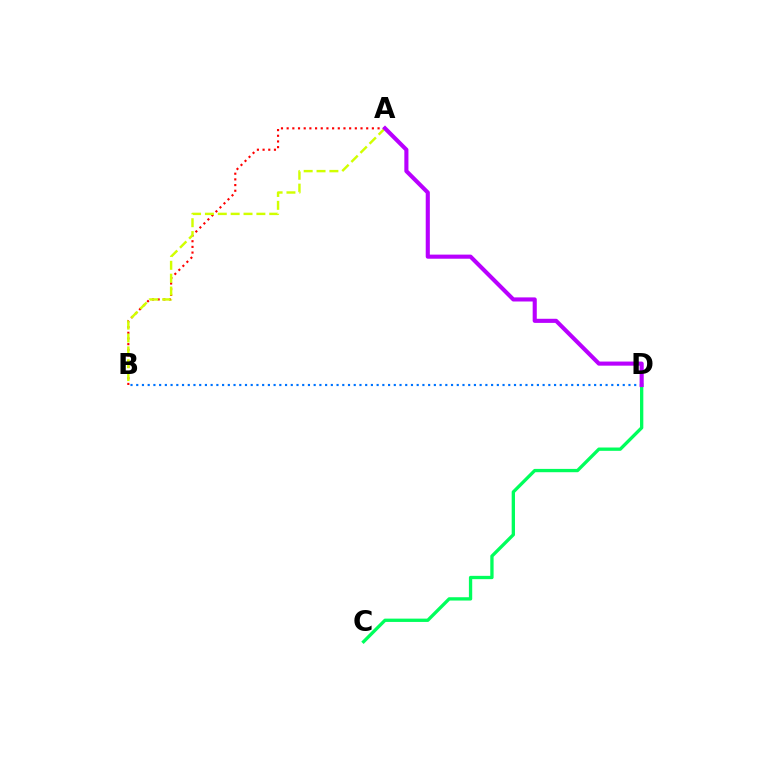{('B', 'D'): [{'color': '#0074ff', 'line_style': 'dotted', 'thickness': 1.56}], ('A', 'B'): [{'color': '#ff0000', 'line_style': 'dotted', 'thickness': 1.54}, {'color': '#d1ff00', 'line_style': 'dashed', 'thickness': 1.75}], ('C', 'D'): [{'color': '#00ff5c', 'line_style': 'solid', 'thickness': 2.39}], ('A', 'D'): [{'color': '#b900ff', 'line_style': 'solid', 'thickness': 2.95}]}